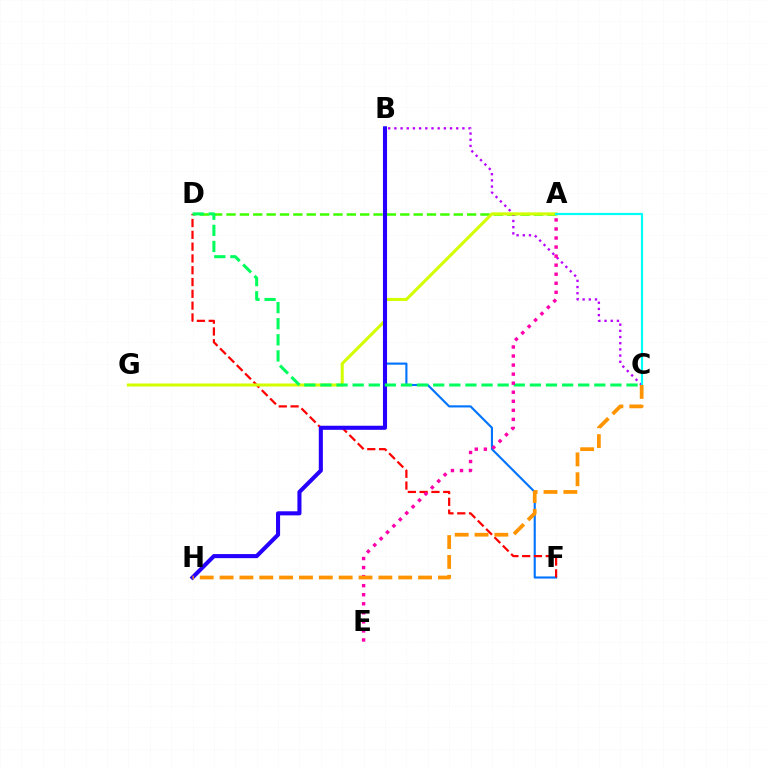{('A', 'D'): [{'color': '#3dff00', 'line_style': 'dashed', 'thickness': 1.82}], ('B', 'F'): [{'color': '#0074ff', 'line_style': 'solid', 'thickness': 1.53}], ('B', 'C'): [{'color': '#b900ff', 'line_style': 'dotted', 'thickness': 1.68}], ('D', 'F'): [{'color': '#ff0000', 'line_style': 'dashed', 'thickness': 1.6}], ('A', 'G'): [{'color': '#d1ff00', 'line_style': 'solid', 'thickness': 2.19}], ('B', 'H'): [{'color': '#2500ff', 'line_style': 'solid', 'thickness': 2.94}], ('A', 'C'): [{'color': '#00fff6', 'line_style': 'solid', 'thickness': 1.59}], ('C', 'D'): [{'color': '#00ff5c', 'line_style': 'dashed', 'thickness': 2.19}], ('A', 'E'): [{'color': '#ff00ac', 'line_style': 'dotted', 'thickness': 2.46}], ('C', 'H'): [{'color': '#ff9400', 'line_style': 'dashed', 'thickness': 2.7}]}